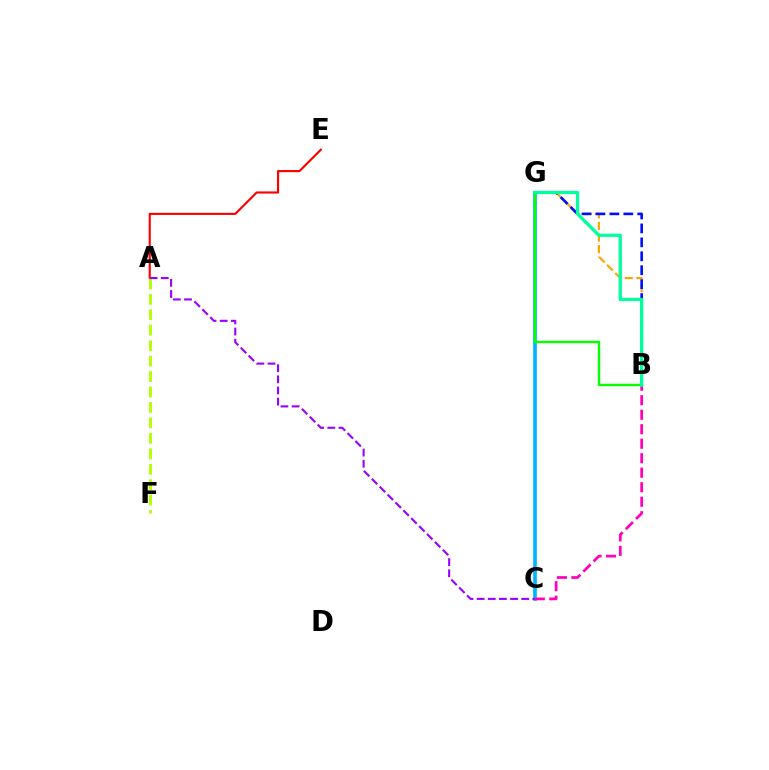{('A', 'E'): [{'color': '#ff0000', 'line_style': 'solid', 'thickness': 1.54}], ('A', 'F'): [{'color': '#b3ff00', 'line_style': 'dashed', 'thickness': 2.1}], ('B', 'G'): [{'color': '#ffa500', 'line_style': 'dashed', 'thickness': 1.57}, {'color': '#0010ff', 'line_style': 'dashed', 'thickness': 1.89}, {'color': '#08ff00', 'line_style': 'solid', 'thickness': 1.74}, {'color': '#00ff9d', 'line_style': 'solid', 'thickness': 2.35}], ('C', 'G'): [{'color': '#00b5ff', 'line_style': 'solid', 'thickness': 2.65}], ('B', 'C'): [{'color': '#ff00bd', 'line_style': 'dashed', 'thickness': 1.97}], ('A', 'C'): [{'color': '#9b00ff', 'line_style': 'dashed', 'thickness': 1.51}]}